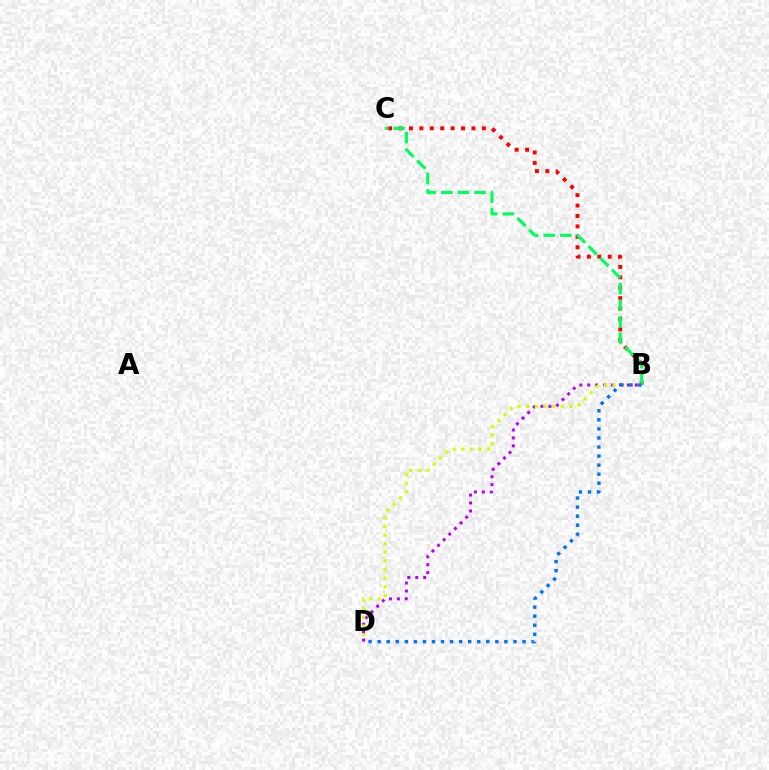{('B', 'C'): [{'color': '#ff0000', 'line_style': 'dotted', 'thickness': 2.83}, {'color': '#00ff5c', 'line_style': 'dashed', 'thickness': 2.25}], ('B', 'D'): [{'color': '#b900ff', 'line_style': 'dotted', 'thickness': 2.16}, {'color': '#d1ff00', 'line_style': 'dotted', 'thickness': 2.35}, {'color': '#0074ff', 'line_style': 'dotted', 'thickness': 2.46}]}